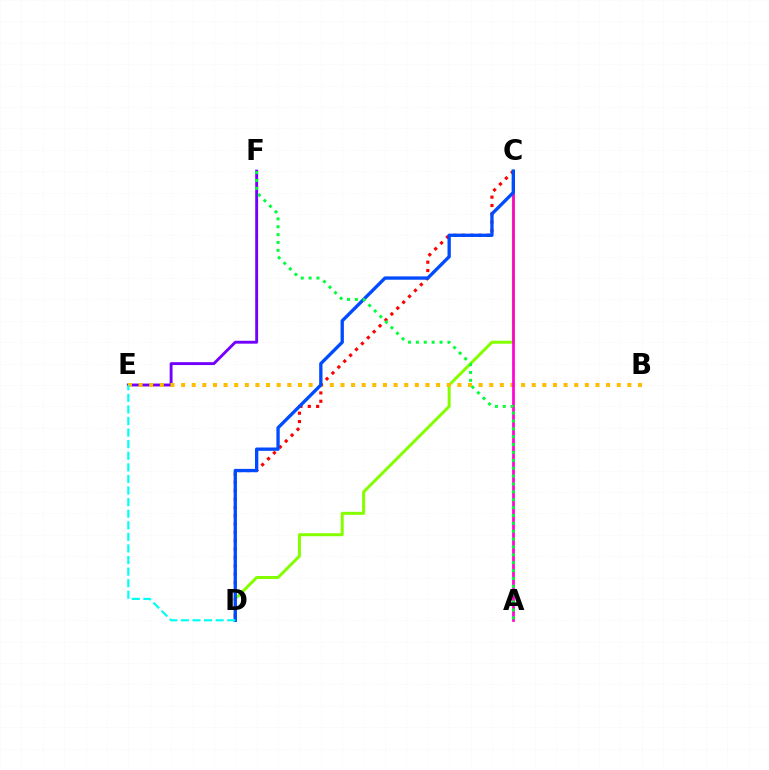{('E', 'F'): [{'color': '#7200ff', 'line_style': 'solid', 'thickness': 2.08}], ('C', 'D'): [{'color': '#84ff00', 'line_style': 'solid', 'thickness': 2.17}, {'color': '#ff0000', 'line_style': 'dotted', 'thickness': 2.26}, {'color': '#004bff', 'line_style': 'solid', 'thickness': 2.39}], ('B', 'E'): [{'color': '#ffbd00', 'line_style': 'dotted', 'thickness': 2.89}], ('A', 'C'): [{'color': '#ff00cf', 'line_style': 'solid', 'thickness': 1.95}], ('D', 'E'): [{'color': '#00fff6', 'line_style': 'dashed', 'thickness': 1.57}], ('A', 'F'): [{'color': '#00ff39', 'line_style': 'dotted', 'thickness': 2.14}]}